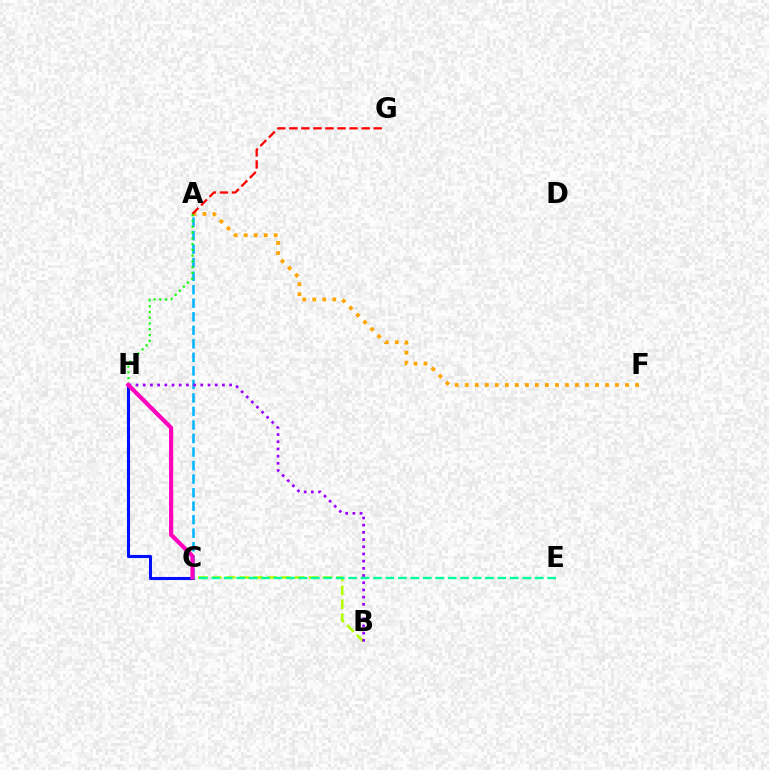{('B', 'C'): [{'color': '#b3ff00', 'line_style': 'dashed', 'thickness': 1.88}], ('C', 'H'): [{'color': '#0010ff', 'line_style': 'solid', 'thickness': 2.21}, {'color': '#ff00bd', 'line_style': 'solid', 'thickness': 2.99}], ('A', 'F'): [{'color': '#ffa500', 'line_style': 'dotted', 'thickness': 2.72}], ('A', 'C'): [{'color': '#00b5ff', 'line_style': 'dashed', 'thickness': 1.84}], ('A', 'G'): [{'color': '#ff0000', 'line_style': 'dashed', 'thickness': 1.64}], ('B', 'H'): [{'color': '#9b00ff', 'line_style': 'dotted', 'thickness': 1.96}], ('C', 'E'): [{'color': '#00ff9d', 'line_style': 'dashed', 'thickness': 1.69}], ('A', 'H'): [{'color': '#08ff00', 'line_style': 'dotted', 'thickness': 1.57}]}